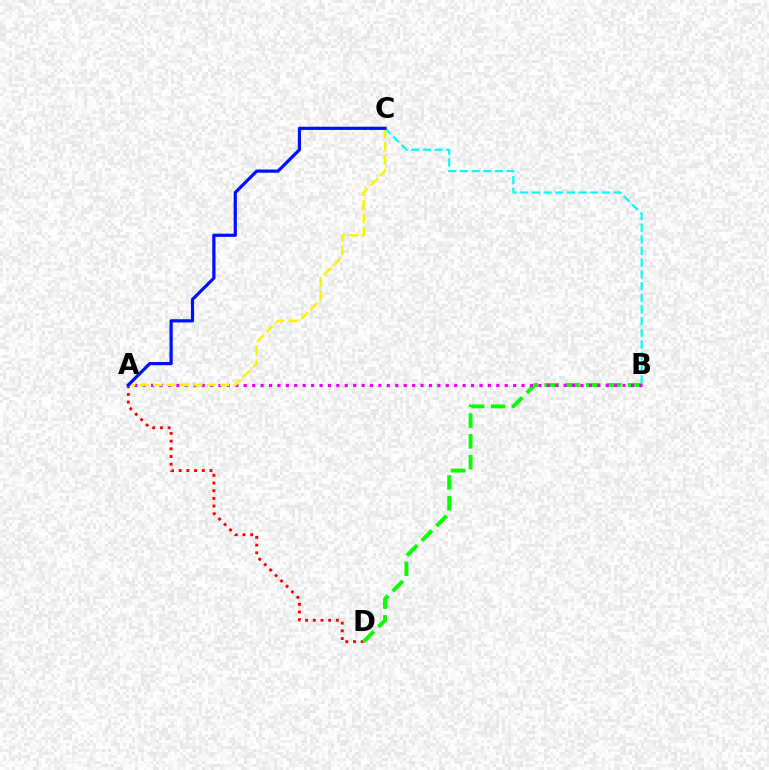{('B', 'C'): [{'color': '#00fff6', 'line_style': 'dashed', 'thickness': 1.59}], ('A', 'D'): [{'color': '#ff0000', 'line_style': 'dotted', 'thickness': 2.09}], ('B', 'D'): [{'color': '#08ff00', 'line_style': 'dashed', 'thickness': 2.83}], ('A', 'B'): [{'color': '#ee00ff', 'line_style': 'dotted', 'thickness': 2.29}], ('A', 'C'): [{'color': '#fcf500', 'line_style': 'dashed', 'thickness': 1.83}, {'color': '#0010ff', 'line_style': 'solid', 'thickness': 2.31}]}